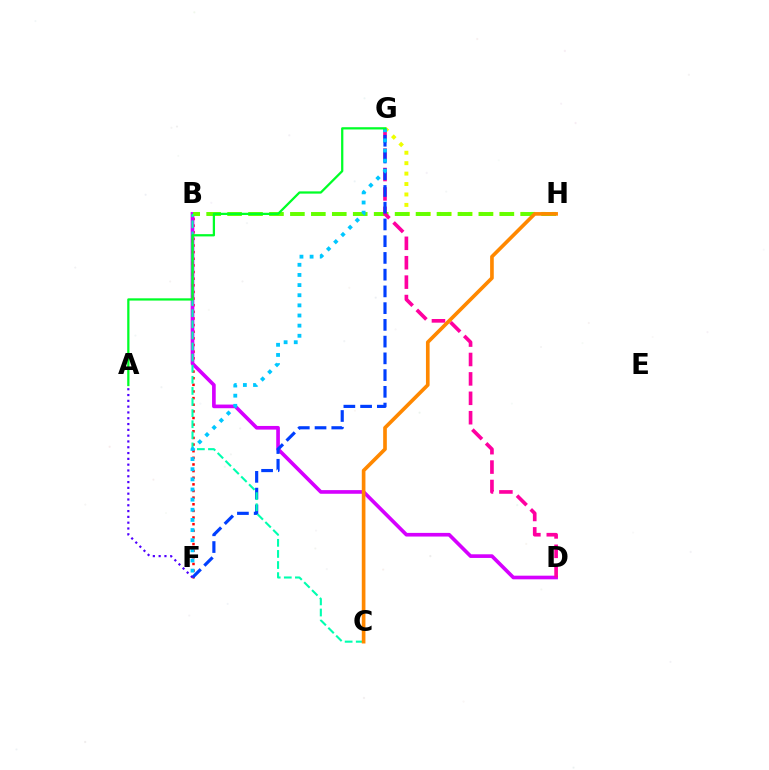{('B', 'F'): [{'color': '#ff0000', 'line_style': 'dotted', 'thickness': 1.8}], ('B', 'D'): [{'color': '#d600ff', 'line_style': 'solid', 'thickness': 2.63}], ('G', 'H'): [{'color': '#eeff00', 'line_style': 'dotted', 'thickness': 2.83}], ('B', 'H'): [{'color': '#66ff00', 'line_style': 'dashed', 'thickness': 2.84}], ('D', 'G'): [{'color': '#ff00a0', 'line_style': 'dashed', 'thickness': 2.64}], ('F', 'G'): [{'color': '#003fff', 'line_style': 'dashed', 'thickness': 2.27}, {'color': '#00c7ff', 'line_style': 'dotted', 'thickness': 2.76}], ('B', 'C'): [{'color': '#00ffaf', 'line_style': 'dashed', 'thickness': 1.51}], ('A', 'F'): [{'color': '#4f00ff', 'line_style': 'dotted', 'thickness': 1.58}], ('C', 'H'): [{'color': '#ff8800', 'line_style': 'solid', 'thickness': 2.63}], ('A', 'G'): [{'color': '#00ff27', 'line_style': 'solid', 'thickness': 1.62}]}